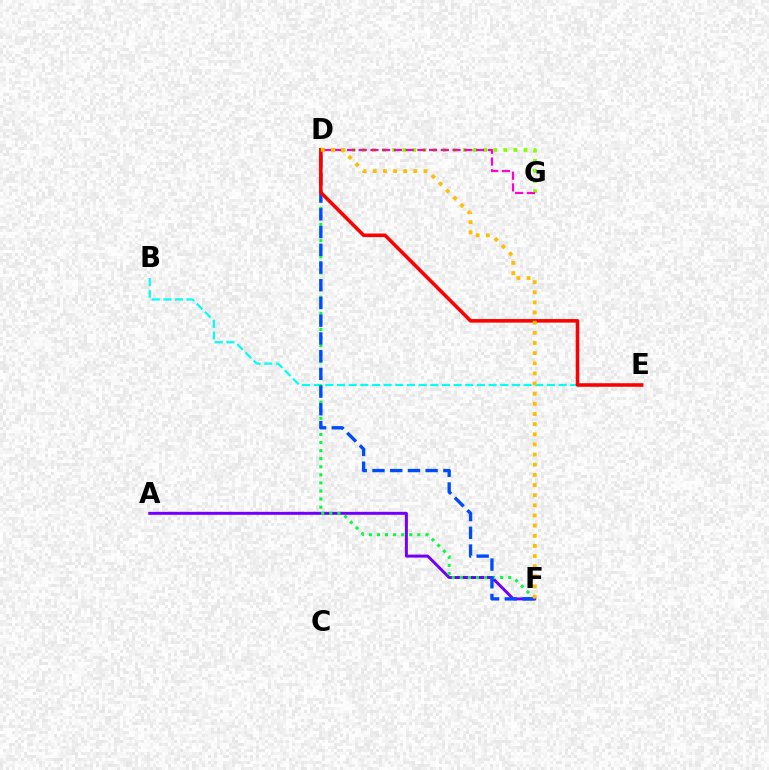{('B', 'E'): [{'color': '#00fff6', 'line_style': 'dashed', 'thickness': 1.58}], ('A', 'F'): [{'color': '#7200ff', 'line_style': 'solid', 'thickness': 2.14}], ('D', 'F'): [{'color': '#00ff39', 'line_style': 'dotted', 'thickness': 2.19}, {'color': '#004bff', 'line_style': 'dashed', 'thickness': 2.41}, {'color': '#ffbd00', 'line_style': 'dotted', 'thickness': 2.76}], ('D', 'G'): [{'color': '#84ff00', 'line_style': 'dotted', 'thickness': 2.75}, {'color': '#ff00cf', 'line_style': 'dashed', 'thickness': 1.59}], ('D', 'E'): [{'color': '#ff0000', 'line_style': 'solid', 'thickness': 2.56}]}